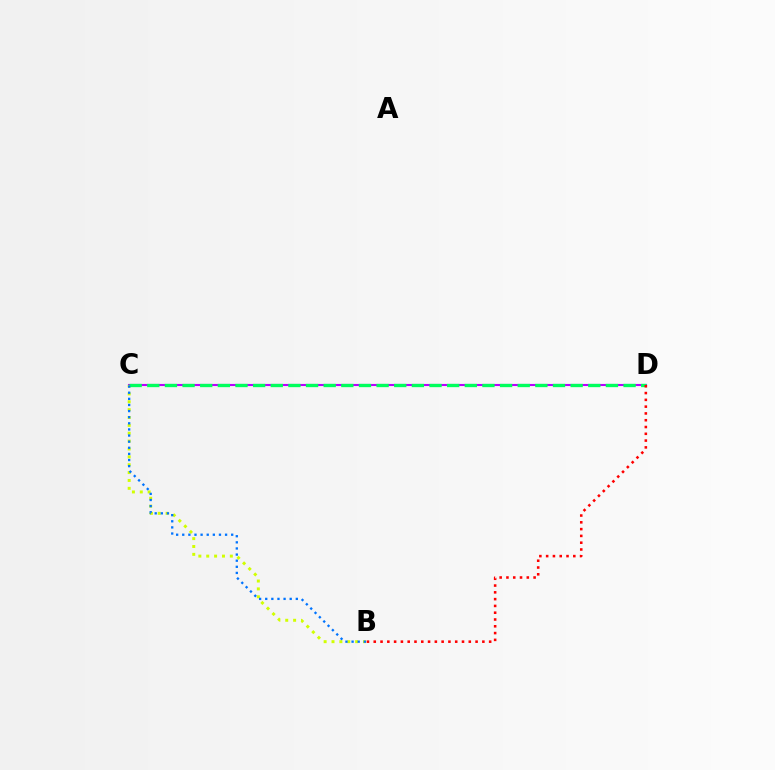{('C', 'D'): [{'color': '#b900ff', 'line_style': 'solid', 'thickness': 1.52}, {'color': '#00ff5c', 'line_style': 'dashed', 'thickness': 2.4}], ('B', 'C'): [{'color': '#d1ff00', 'line_style': 'dotted', 'thickness': 2.14}, {'color': '#0074ff', 'line_style': 'dotted', 'thickness': 1.66}], ('B', 'D'): [{'color': '#ff0000', 'line_style': 'dotted', 'thickness': 1.84}]}